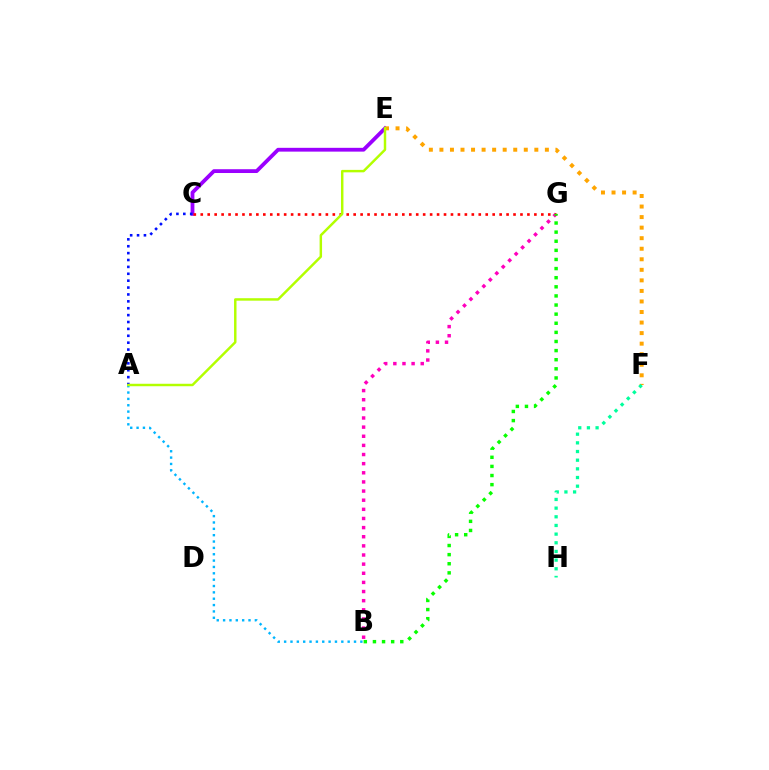{('C', 'E'): [{'color': '#9b00ff', 'line_style': 'solid', 'thickness': 2.73}], ('E', 'F'): [{'color': '#ffa500', 'line_style': 'dotted', 'thickness': 2.87}], ('A', 'B'): [{'color': '#00b5ff', 'line_style': 'dotted', 'thickness': 1.73}], ('B', 'G'): [{'color': '#ff00bd', 'line_style': 'dotted', 'thickness': 2.48}, {'color': '#08ff00', 'line_style': 'dotted', 'thickness': 2.48}], ('F', 'H'): [{'color': '#00ff9d', 'line_style': 'dotted', 'thickness': 2.35}], ('A', 'C'): [{'color': '#0010ff', 'line_style': 'dotted', 'thickness': 1.87}], ('C', 'G'): [{'color': '#ff0000', 'line_style': 'dotted', 'thickness': 1.89}], ('A', 'E'): [{'color': '#b3ff00', 'line_style': 'solid', 'thickness': 1.77}]}